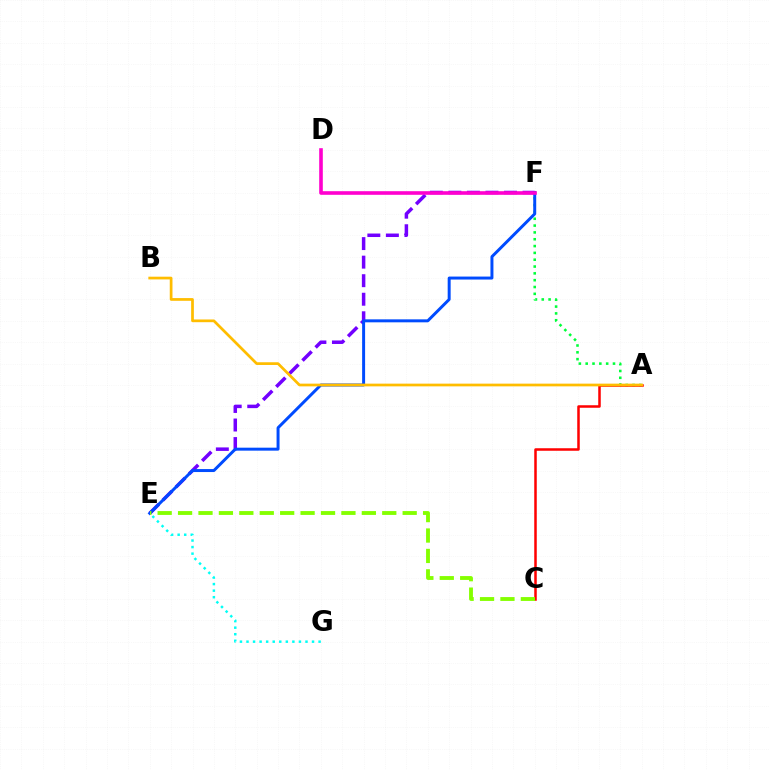{('E', 'F'): [{'color': '#7200ff', 'line_style': 'dashed', 'thickness': 2.52}, {'color': '#004bff', 'line_style': 'solid', 'thickness': 2.14}], ('A', 'F'): [{'color': '#00ff39', 'line_style': 'dotted', 'thickness': 1.85}], ('D', 'F'): [{'color': '#ff00cf', 'line_style': 'solid', 'thickness': 2.6}], ('A', 'C'): [{'color': '#ff0000', 'line_style': 'solid', 'thickness': 1.81}], ('C', 'E'): [{'color': '#84ff00', 'line_style': 'dashed', 'thickness': 2.77}], ('E', 'G'): [{'color': '#00fff6', 'line_style': 'dotted', 'thickness': 1.78}], ('A', 'B'): [{'color': '#ffbd00', 'line_style': 'solid', 'thickness': 1.96}]}